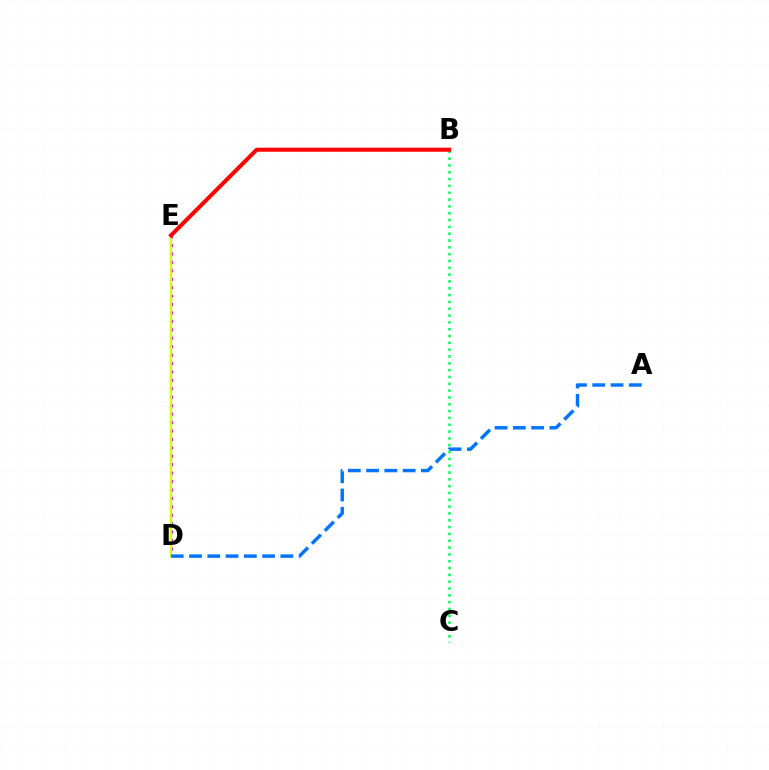{('D', 'E'): [{'color': '#b900ff', 'line_style': 'dotted', 'thickness': 2.29}, {'color': '#d1ff00', 'line_style': 'solid', 'thickness': 1.74}], ('B', 'C'): [{'color': '#00ff5c', 'line_style': 'dotted', 'thickness': 1.85}], ('A', 'D'): [{'color': '#0074ff', 'line_style': 'dashed', 'thickness': 2.48}], ('B', 'E'): [{'color': '#ff0000', 'line_style': 'solid', 'thickness': 2.9}]}